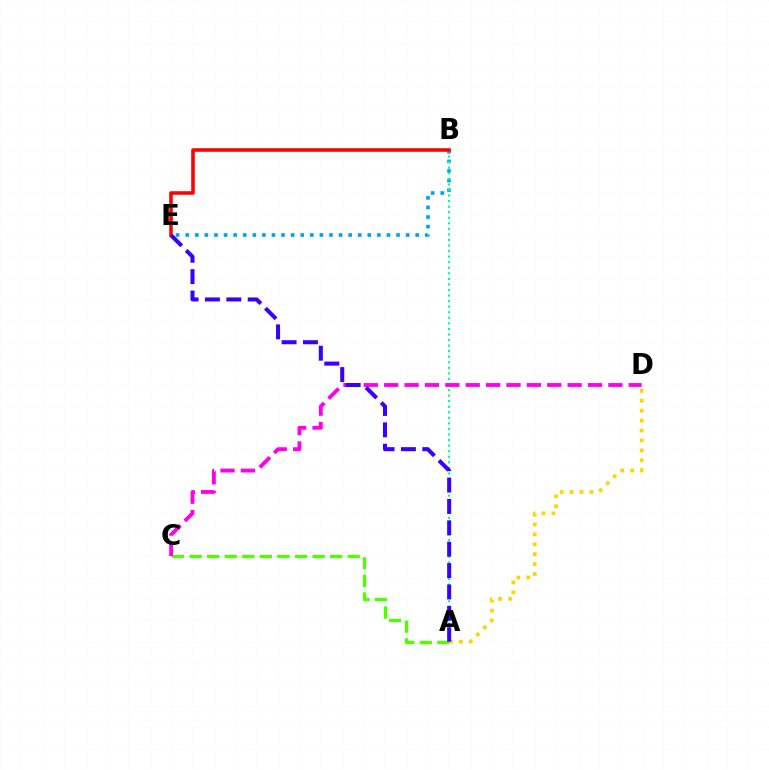{('B', 'E'): [{'color': '#009eff', 'line_style': 'dotted', 'thickness': 2.6}, {'color': '#ff0000', 'line_style': 'solid', 'thickness': 2.57}], ('A', 'B'): [{'color': '#00ff86', 'line_style': 'dotted', 'thickness': 1.51}], ('A', 'C'): [{'color': '#4fff00', 'line_style': 'dashed', 'thickness': 2.39}], ('C', 'D'): [{'color': '#ff00ed', 'line_style': 'dashed', 'thickness': 2.77}], ('A', 'D'): [{'color': '#ffd500', 'line_style': 'dotted', 'thickness': 2.69}], ('A', 'E'): [{'color': '#3700ff', 'line_style': 'dashed', 'thickness': 2.9}]}